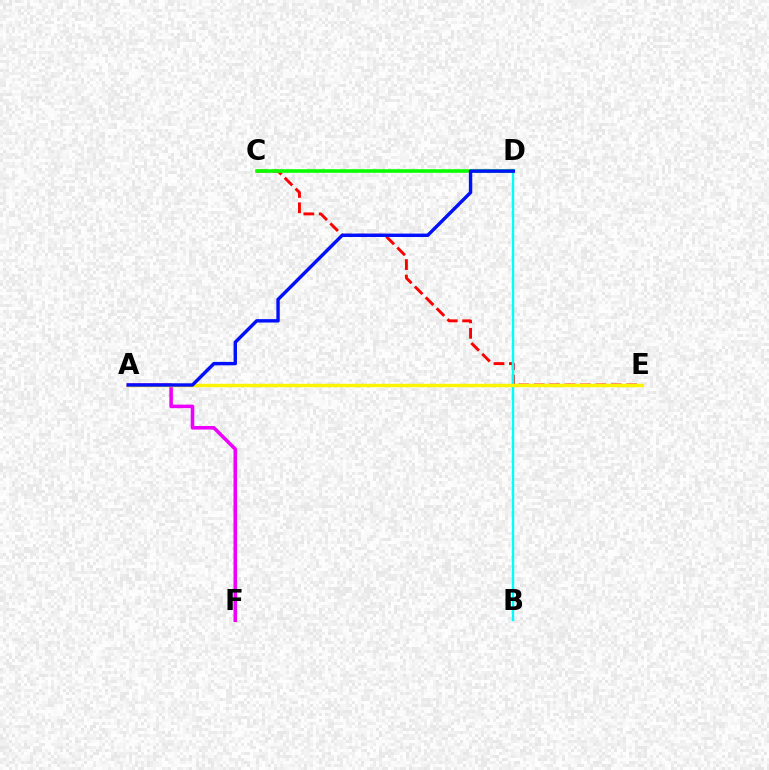{('C', 'E'): [{'color': '#ff0000', 'line_style': 'dashed', 'thickness': 2.09}], ('B', 'D'): [{'color': '#00fff6', 'line_style': 'solid', 'thickness': 1.72}], ('A', 'F'): [{'color': '#ee00ff', 'line_style': 'solid', 'thickness': 2.56}], ('A', 'E'): [{'color': '#fcf500', 'line_style': 'solid', 'thickness': 2.46}], ('C', 'D'): [{'color': '#08ff00', 'line_style': 'solid', 'thickness': 2.58}], ('A', 'D'): [{'color': '#0010ff', 'line_style': 'solid', 'thickness': 2.45}]}